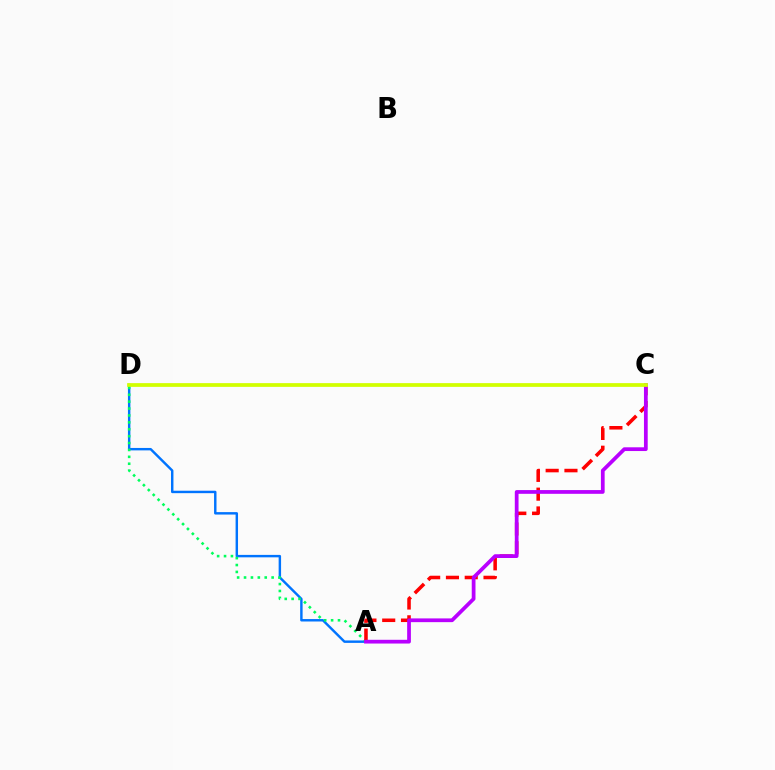{('A', 'D'): [{'color': '#0074ff', 'line_style': 'solid', 'thickness': 1.75}, {'color': '#00ff5c', 'line_style': 'dotted', 'thickness': 1.87}], ('A', 'C'): [{'color': '#ff0000', 'line_style': 'dashed', 'thickness': 2.55}, {'color': '#b900ff', 'line_style': 'solid', 'thickness': 2.7}], ('C', 'D'): [{'color': '#d1ff00', 'line_style': 'solid', 'thickness': 2.7}]}